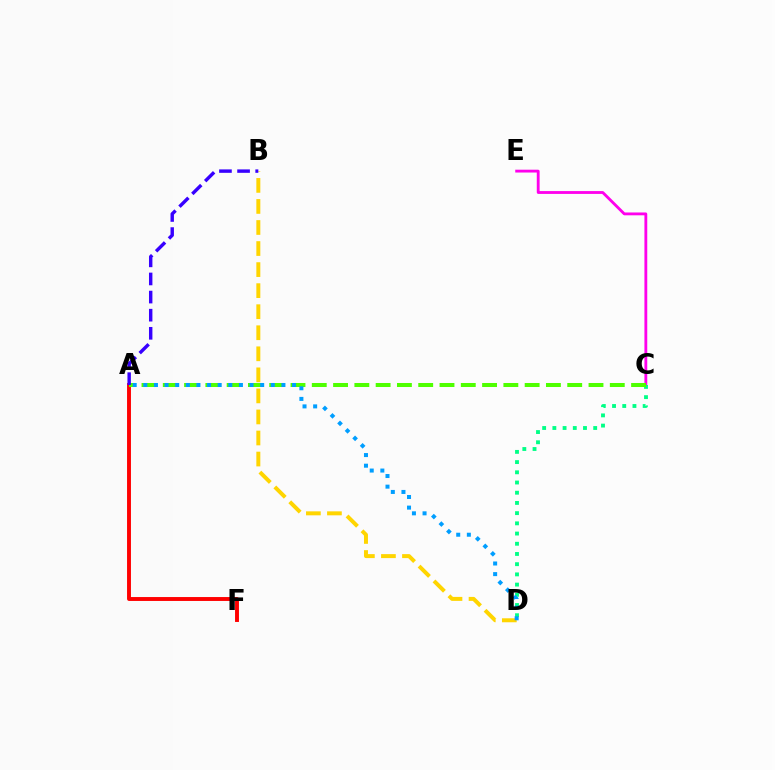{('A', 'F'): [{'color': '#ff0000', 'line_style': 'solid', 'thickness': 2.82}], ('C', 'E'): [{'color': '#ff00ed', 'line_style': 'solid', 'thickness': 2.04}], ('B', 'D'): [{'color': '#ffd500', 'line_style': 'dashed', 'thickness': 2.86}], ('C', 'D'): [{'color': '#00ff86', 'line_style': 'dotted', 'thickness': 2.77}], ('A', 'C'): [{'color': '#4fff00', 'line_style': 'dashed', 'thickness': 2.89}], ('A', 'B'): [{'color': '#3700ff', 'line_style': 'dashed', 'thickness': 2.46}], ('A', 'D'): [{'color': '#009eff', 'line_style': 'dotted', 'thickness': 2.89}]}